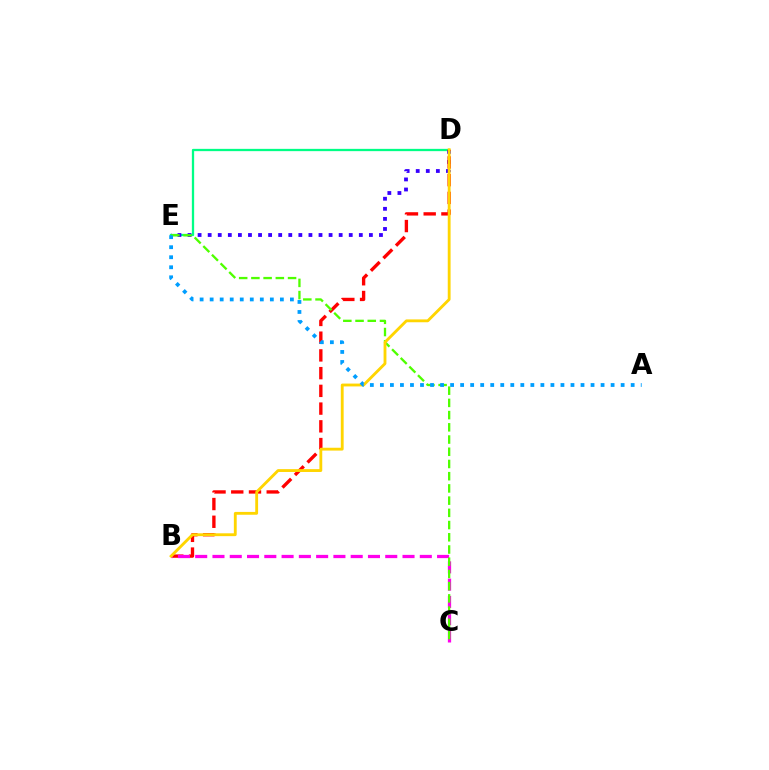{('D', 'E'): [{'color': '#00ff86', 'line_style': 'solid', 'thickness': 1.65}, {'color': '#3700ff', 'line_style': 'dotted', 'thickness': 2.74}], ('B', 'D'): [{'color': '#ff0000', 'line_style': 'dashed', 'thickness': 2.41}, {'color': '#ffd500', 'line_style': 'solid', 'thickness': 2.05}], ('B', 'C'): [{'color': '#ff00ed', 'line_style': 'dashed', 'thickness': 2.35}], ('C', 'E'): [{'color': '#4fff00', 'line_style': 'dashed', 'thickness': 1.66}], ('A', 'E'): [{'color': '#009eff', 'line_style': 'dotted', 'thickness': 2.73}]}